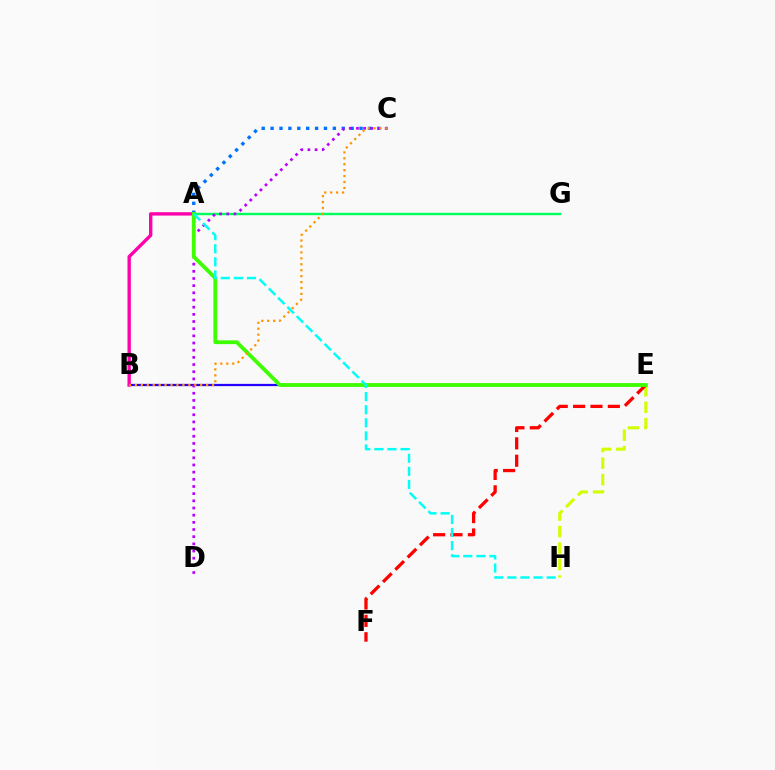{('B', 'E'): [{'color': '#2500ff', 'line_style': 'solid', 'thickness': 1.62}], ('A', 'B'): [{'color': '#ff00ac', 'line_style': 'solid', 'thickness': 2.42}], ('A', 'G'): [{'color': '#00ff5c', 'line_style': 'solid', 'thickness': 1.75}], ('A', 'C'): [{'color': '#0074ff', 'line_style': 'dotted', 'thickness': 2.42}], ('E', 'H'): [{'color': '#d1ff00', 'line_style': 'dashed', 'thickness': 2.24}], ('E', 'F'): [{'color': '#ff0000', 'line_style': 'dashed', 'thickness': 2.36}], ('C', 'D'): [{'color': '#b900ff', 'line_style': 'dotted', 'thickness': 1.95}], ('A', 'E'): [{'color': '#3dff00', 'line_style': 'solid', 'thickness': 2.72}], ('A', 'H'): [{'color': '#00fff6', 'line_style': 'dashed', 'thickness': 1.78}], ('B', 'C'): [{'color': '#ff9400', 'line_style': 'dotted', 'thickness': 1.61}]}